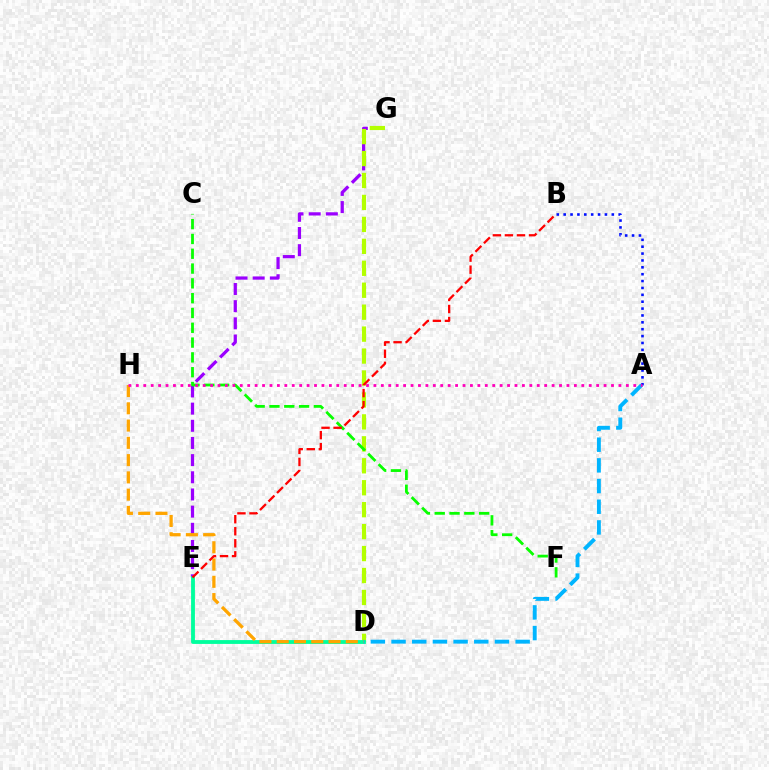{('E', 'G'): [{'color': '#9b00ff', 'line_style': 'dashed', 'thickness': 2.33}], ('D', 'G'): [{'color': '#b3ff00', 'line_style': 'dashed', 'thickness': 2.98}], ('D', 'E'): [{'color': '#00ff9d', 'line_style': 'solid', 'thickness': 2.75}], ('C', 'F'): [{'color': '#08ff00', 'line_style': 'dashed', 'thickness': 2.01}], ('D', 'H'): [{'color': '#ffa500', 'line_style': 'dashed', 'thickness': 2.35}], ('A', 'D'): [{'color': '#00b5ff', 'line_style': 'dashed', 'thickness': 2.81}], ('B', 'E'): [{'color': '#ff0000', 'line_style': 'dashed', 'thickness': 1.64}], ('A', 'B'): [{'color': '#0010ff', 'line_style': 'dotted', 'thickness': 1.87}], ('A', 'H'): [{'color': '#ff00bd', 'line_style': 'dotted', 'thickness': 2.02}]}